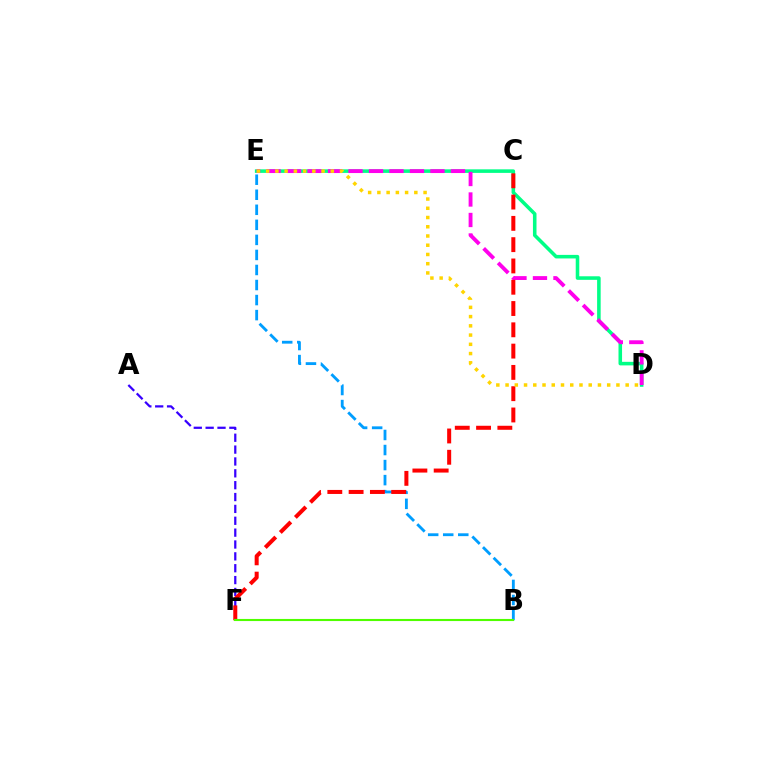{('D', 'E'): [{'color': '#00ff86', 'line_style': 'solid', 'thickness': 2.56}, {'color': '#ff00ed', 'line_style': 'dashed', 'thickness': 2.78}, {'color': '#ffd500', 'line_style': 'dotted', 'thickness': 2.51}], ('B', 'E'): [{'color': '#009eff', 'line_style': 'dashed', 'thickness': 2.04}], ('A', 'F'): [{'color': '#3700ff', 'line_style': 'dashed', 'thickness': 1.61}], ('C', 'F'): [{'color': '#ff0000', 'line_style': 'dashed', 'thickness': 2.89}], ('B', 'F'): [{'color': '#4fff00', 'line_style': 'solid', 'thickness': 1.52}]}